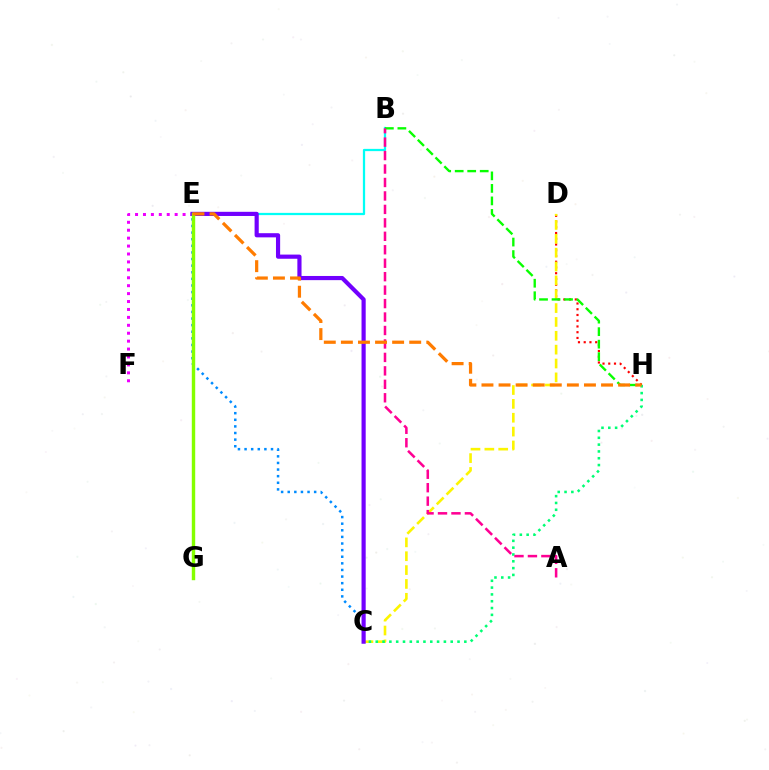{('B', 'E'): [{'color': '#00fff6', 'line_style': 'solid', 'thickness': 1.62}], ('D', 'H'): [{'color': '#ff0000', 'line_style': 'dotted', 'thickness': 1.56}], ('E', 'F'): [{'color': '#ee00ff', 'line_style': 'dotted', 'thickness': 2.15}], ('C', 'E'): [{'color': '#008cff', 'line_style': 'dotted', 'thickness': 1.8}, {'color': '#7200ff', 'line_style': 'solid', 'thickness': 3.0}], ('C', 'D'): [{'color': '#fcf500', 'line_style': 'dashed', 'thickness': 1.88}], ('B', 'H'): [{'color': '#08ff00', 'line_style': 'dashed', 'thickness': 1.7}], ('C', 'H'): [{'color': '#00ff74', 'line_style': 'dotted', 'thickness': 1.85}], ('E', 'G'): [{'color': '#0010ff', 'line_style': 'dotted', 'thickness': 1.93}, {'color': '#84ff00', 'line_style': 'solid', 'thickness': 2.45}], ('A', 'B'): [{'color': '#ff0094', 'line_style': 'dashed', 'thickness': 1.83}], ('E', 'H'): [{'color': '#ff7c00', 'line_style': 'dashed', 'thickness': 2.32}]}